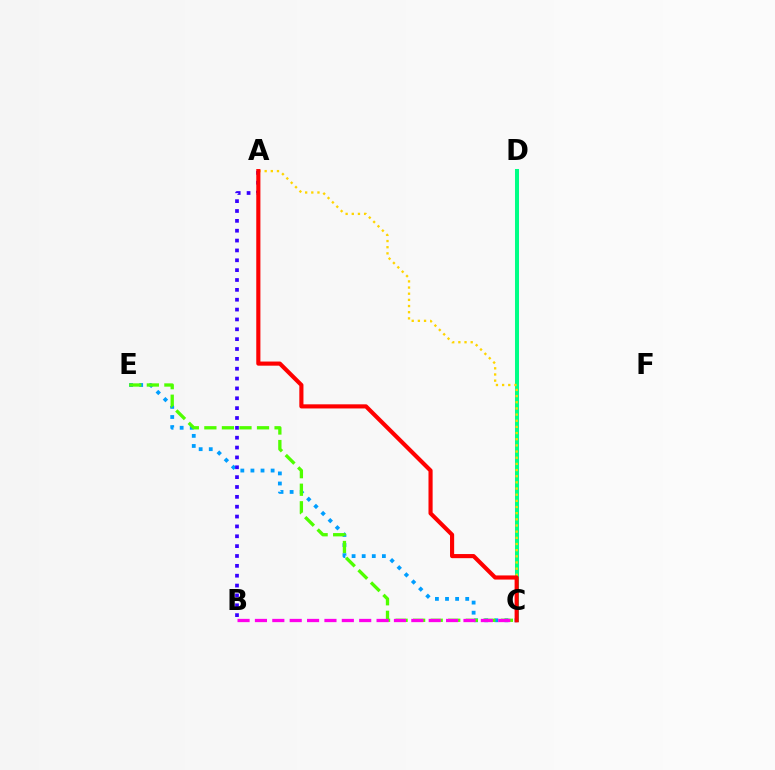{('C', 'E'): [{'color': '#009eff', 'line_style': 'dotted', 'thickness': 2.74}, {'color': '#4fff00', 'line_style': 'dashed', 'thickness': 2.38}], ('C', 'D'): [{'color': '#00ff86', 'line_style': 'solid', 'thickness': 2.9}], ('A', 'B'): [{'color': '#3700ff', 'line_style': 'dotted', 'thickness': 2.68}], ('B', 'C'): [{'color': '#ff00ed', 'line_style': 'dashed', 'thickness': 2.36}], ('A', 'C'): [{'color': '#ffd500', 'line_style': 'dotted', 'thickness': 1.67}, {'color': '#ff0000', 'line_style': 'solid', 'thickness': 2.97}]}